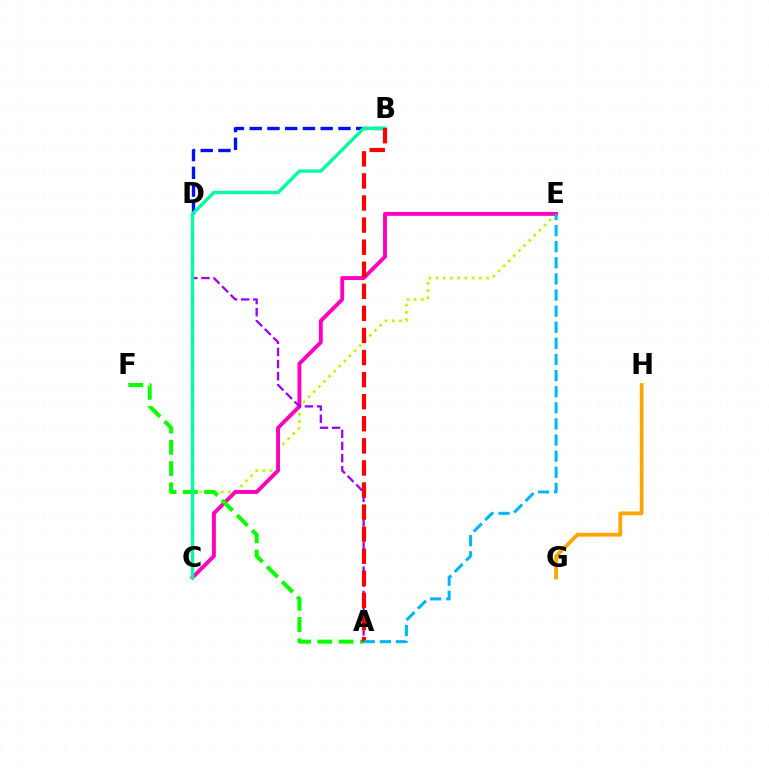{('B', 'D'): [{'color': '#0010ff', 'line_style': 'dashed', 'thickness': 2.41}], ('C', 'E'): [{'color': '#b3ff00', 'line_style': 'dotted', 'thickness': 1.96}, {'color': '#ff00bd', 'line_style': 'solid', 'thickness': 2.81}], ('G', 'H'): [{'color': '#ffa500', 'line_style': 'solid', 'thickness': 2.71}], ('A', 'F'): [{'color': '#08ff00', 'line_style': 'dashed', 'thickness': 2.89}], ('A', 'D'): [{'color': '#9b00ff', 'line_style': 'dashed', 'thickness': 1.65}], ('B', 'C'): [{'color': '#00ff9d', 'line_style': 'solid', 'thickness': 2.43}], ('A', 'B'): [{'color': '#ff0000', 'line_style': 'dashed', 'thickness': 3.0}], ('A', 'E'): [{'color': '#00b5ff', 'line_style': 'dashed', 'thickness': 2.19}]}